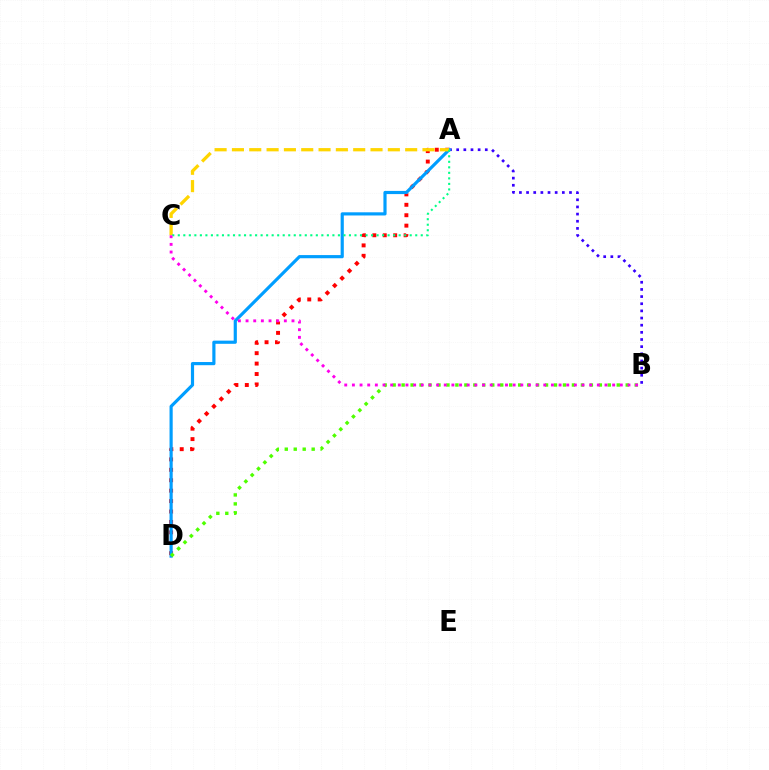{('A', 'D'): [{'color': '#ff0000', 'line_style': 'dotted', 'thickness': 2.83}, {'color': '#009eff', 'line_style': 'solid', 'thickness': 2.28}], ('A', 'B'): [{'color': '#3700ff', 'line_style': 'dotted', 'thickness': 1.94}], ('A', 'C'): [{'color': '#ffd500', 'line_style': 'dashed', 'thickness': 2.35}, {'color': '#00ff86', 'line_style': 'dotted', 'thickness': 1.5}], ('B', 'D'): [{'color': '#4fff00', 'line_style': 'dotted', 'thickness': 2.44}], ('B', 'C'): [{'color': '#ff00ed', 'line_style': 'dotted', 'thickness': 2.08}]}